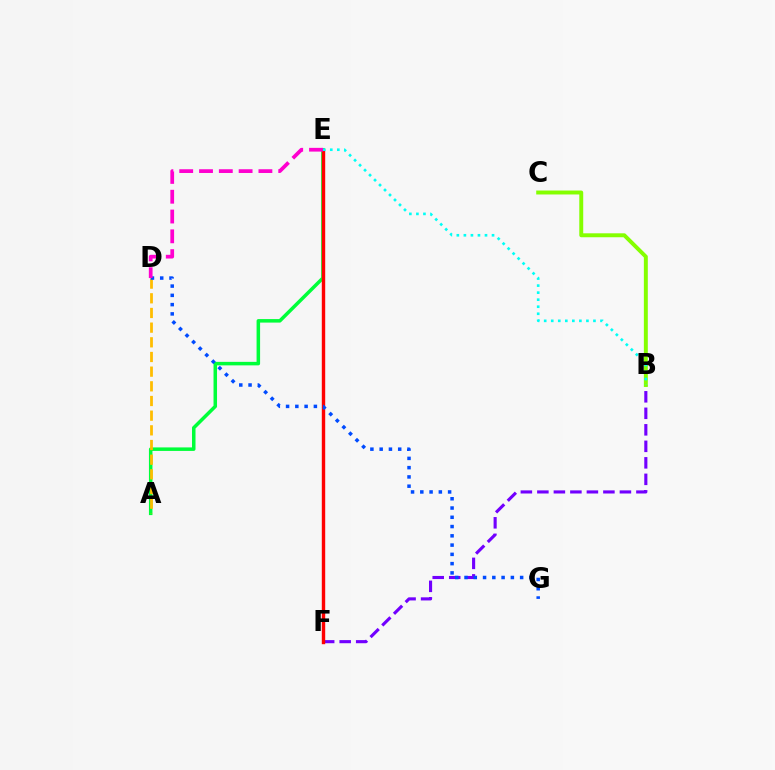{('A', 'E'): [{'color': '#00ff39', 'line_style': 'solid', 'thickness': 2.53}], ('A', 'D'): [{'color': '#ffbd00', 'line_style': 'dashed', 'thickness': 1.99}], ('B', 'F'): [{'color': '#7200ff', 'line_style': 'dashed', 'thickness': 2.24}], ('E', 'F'): [{'color': '#ff0000', 'line_style': 'solid', 'thickness': 2.45}], ('D', 'G'): [{'color': '#004bff', 'line_style': 'dotted', 'thickness': 2.52}], ('D', 'E'): [{'color': '#ff00cf', 'line_style': 'dashed', 'thickness': 2.69}], ('B', 'C'): [{'color': '#84ff00', 'line_style': 'solid', 'thickness': 2.84}], ('B', 'E'): [{'color': '#00fff6', 'line_style': 'dotted', 'thickness': 1.91}]}